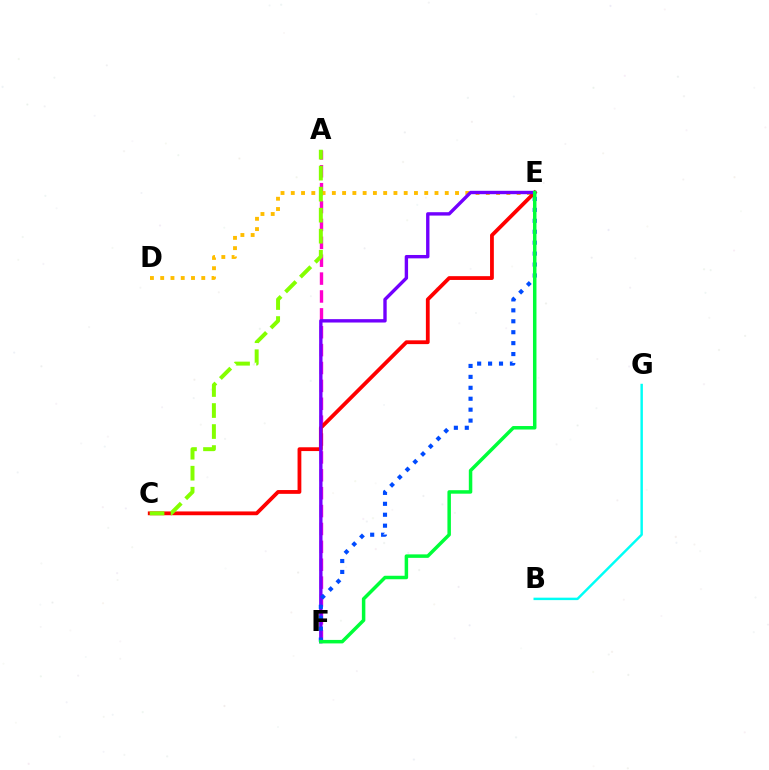{('A', 'F'): [{'color': '#ff00cf', 'line_style': 'dashed', 'thickness': 2.43}], ('D', 'E'): [{'color': '#ffbd00', 'line_style': 'dotted', 'thickness': 2.79}], ('C', 'E'): [{'color': '#ff0000', 'line_style': 'solid', 'thickness': 2.73}], ('E', 'F'): [{'color': '#7200ff', 'line_style': 'solid', 'thickness': 2.43}, {'color': '#004bff', 'line_style': 'dotted', 'thickness': 2.97}, {'color': '#00ff39', 'line_style': 'solid', 'thickness': 2.51}], ('A', 'C'): [{'color': '#84ff00', 'line_style': 'dashed', 'thickness': 2.85}], ('B', 'G'): [{'color': '#00fff6', 'line_style': 'solid', 'thickness': 1.76}]}